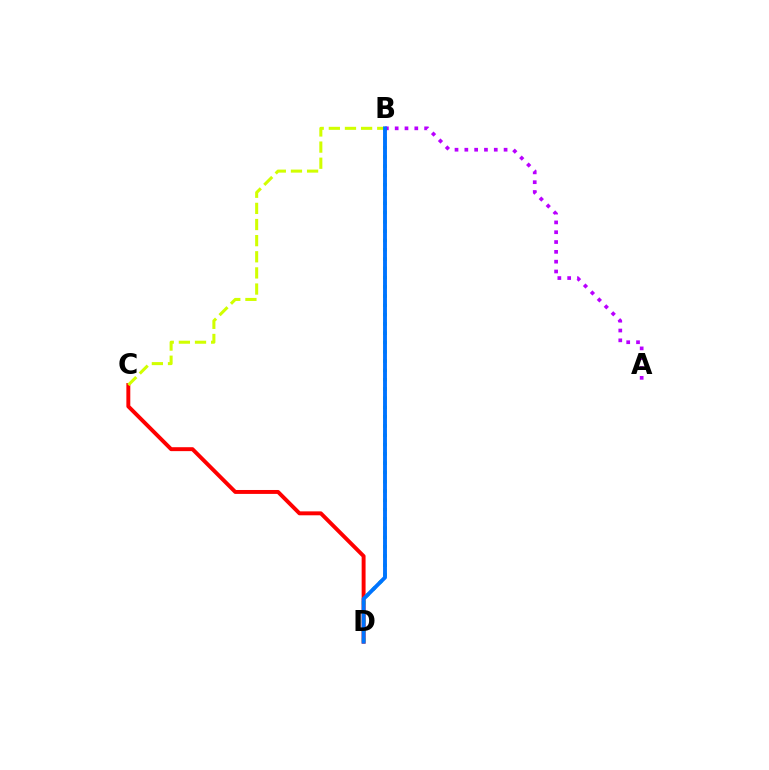{('C', 'D'): [{'color': '#ff0000', 'line_style': 'solid', 'thickness': 2.82}], ('A', 'B'): [{'color': '#b900ff', 'line_style': 'dotted', 'thickness': 2.67}], ('B', 'D'): [{'color': '#00ff5c', 'line_style': 'dotted', 'thickness': 2.52}, {'color': '#0074ff', 'line_style': 'solid', 'thickness': 2.79}], ('B', 'C'): [{'color': '#d1ff00', 'line_style': 'dashed', 'thickness': 2.19}]}